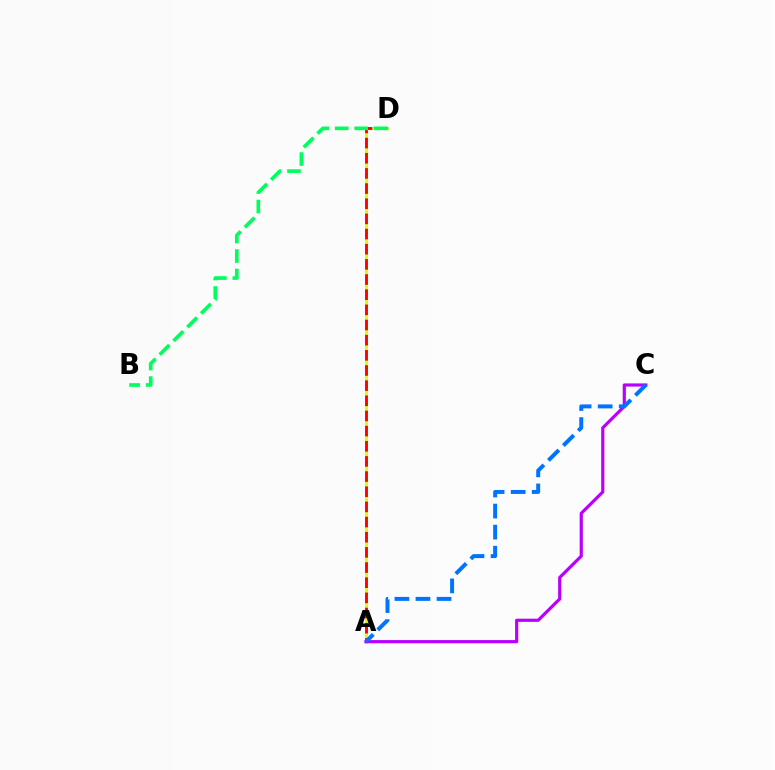{('A', 'D'): [{'color': '#d1ff00', 'line_style': 'solid', 'thickness': 2.04}, {'color': '#ff0000', 'line_style': 'dashed', 'thickness': 2.06}], ('A', 'C'): [{'color': '#b900ff', 'line_style': 'solid', 'thickness': 2.29}, {'color': '#0074ff', 'line_style': 'dashed', 'thickness': 2.86}], ('B', 'D'): [{'color': '#00ff5c', 'line_style': 'dashed', 'thickness': 2.65}]}